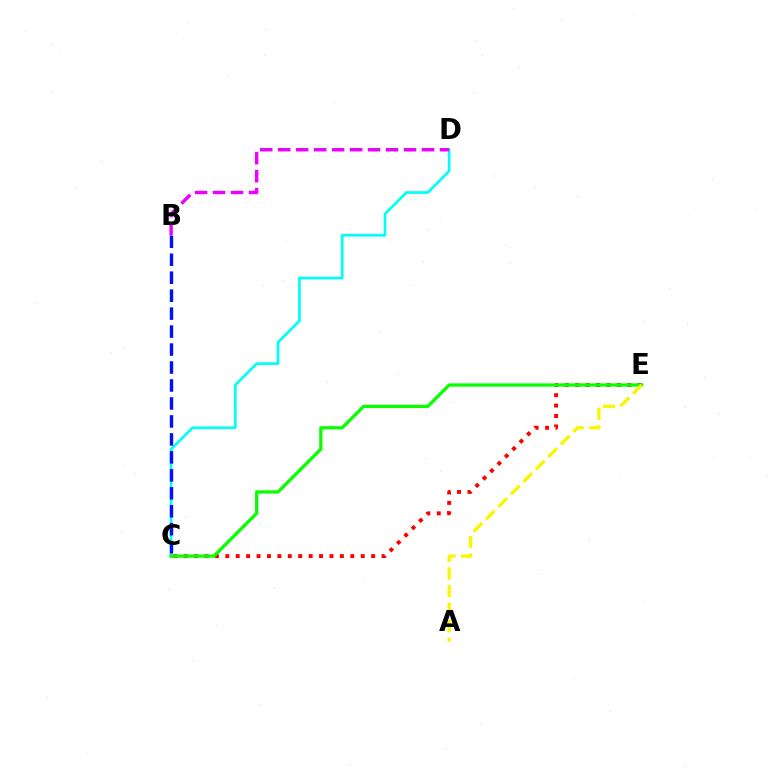{('C', 'D'): [{'color': '#00fff6', 'line_style': 'solid', 'thickness': 1.95}], ('C', 'E'): [{'color': '#ff0000', 'line_style': 'dotted', 'thickness': 2.83}, {'color': '#08ff00', 'line_style': 'solid', 'thickness': 2.35}], ('A', 'E'): [{'color': '#fcf500', 'line_style': 'dashed', 'thickness': 2.39}], ('B', 'C'): [{'color': '#0010ff', 'line_style': 'dashed', 'thickness': 2.44}], ('B', 'D'): [{'color': '#ee00ff', 'line_style': 'dashed', 'thickness': 2.44}]}